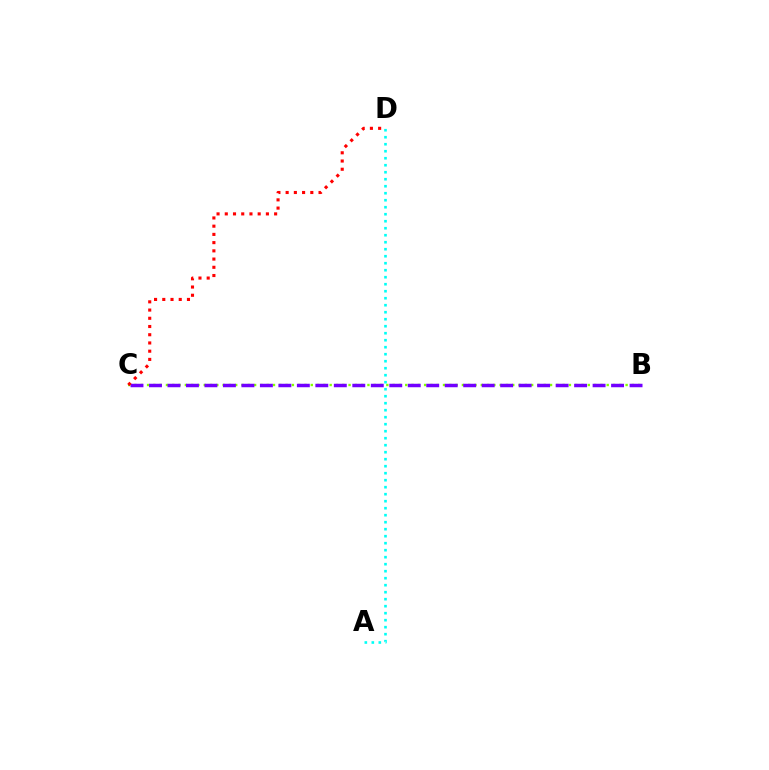{('B', 'C'): [{'color': '#84ff00', 'line_style': 'dotted', 'thickness': 1.71}, {'color': '#7200ff', 'line_style': 'dashed', 'thickness': 2.51}], ('C', 'D'): [{'color': '#ff0000', 'line_style': 'dotted', 'thickness': 2.23}], ('A', 'D'): [{'color': '#00fff6', 'line_style': 'dotted', 'thickness': 1.9}]}